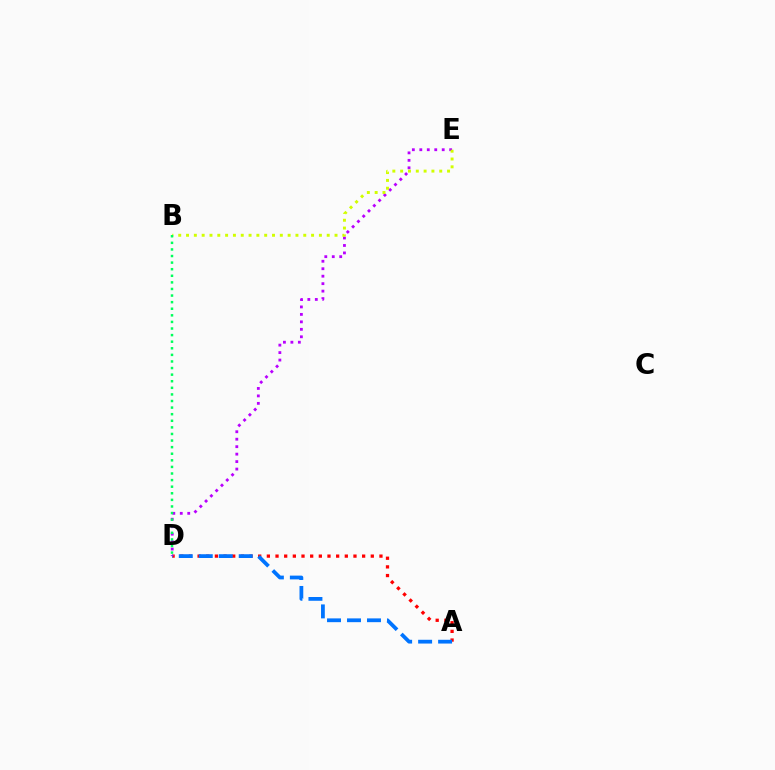{('A', 'D'): [{'color': '#ff0000', 'line_style': 'dotted', 'thickness': 2.35}, {'color': '#0074ff', 'line_style': 'dashed', 'thickness': 2.71}], ('D', 'E'): [{'color': '#b900ff', 'line_style': 'dotted', 'thickness': 2.03}], ('B', 'E'): [{'color': '#d1ff00', 'line_style': 'dotted', 'thickness': 2.12}], ('B', 'D'): [{'color': '#00ff5c', 'line_style': 'dotted', 'thickness': 1.79}]}